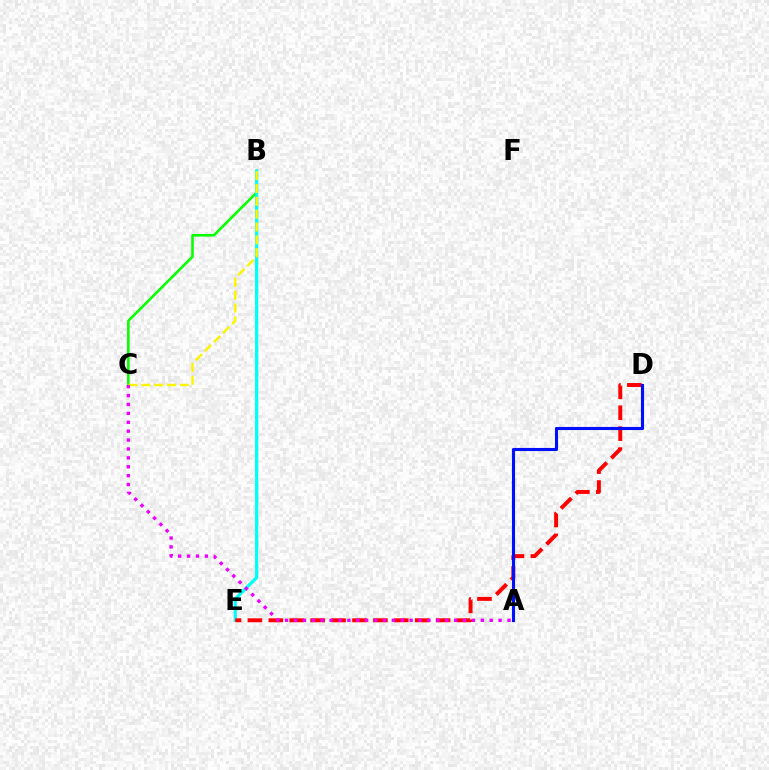{('B', 'C'): [{'color': '#08ff00', 'line_style': 'solid', 'thickness': 1.87}, {'color': '#fcf500', 'line_style': 'dashed', 'thickness': 1.75}], ('B', 'E'): [{'color': '#00fff6', 'line_style': 'solid', 'thickness': 2.33}], ('D', 'E'): [{'color': '#ff0000', 'line_style': 'dashed', 'thickness': 2.84}], ('A', 'C'): [{'color': '#ee00ff', 'line_style': 'dotted', 'thickness': 2.42}], ('A', 'D'): [{'color': '#0010ff', 'line_style': 'solid', 'thickness': 2.23}]}